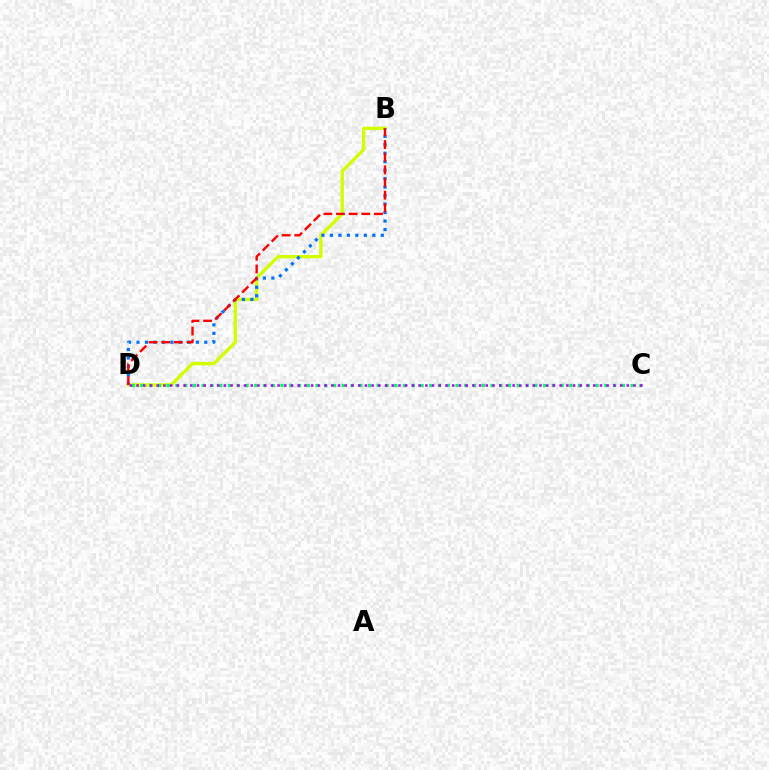{('B', 'D'): [{'color': '#d1ff00', 'line_style': 'solid', 'thickness': 2.39}, {'color': '#0074ff', 'line_style': 'dotted', 'thickness': 2.3}, {'color': '#ff0000', 'line_style': 'dashed', 'thickness': 1.72}], ('C', 'D'): [{'color': '#00ff5c', 'line_style': 'dotted', 'thickness': 2.38}, {'color': '#b900ff', 'line_style': 'dotted', 'thickness': 1.82}]}